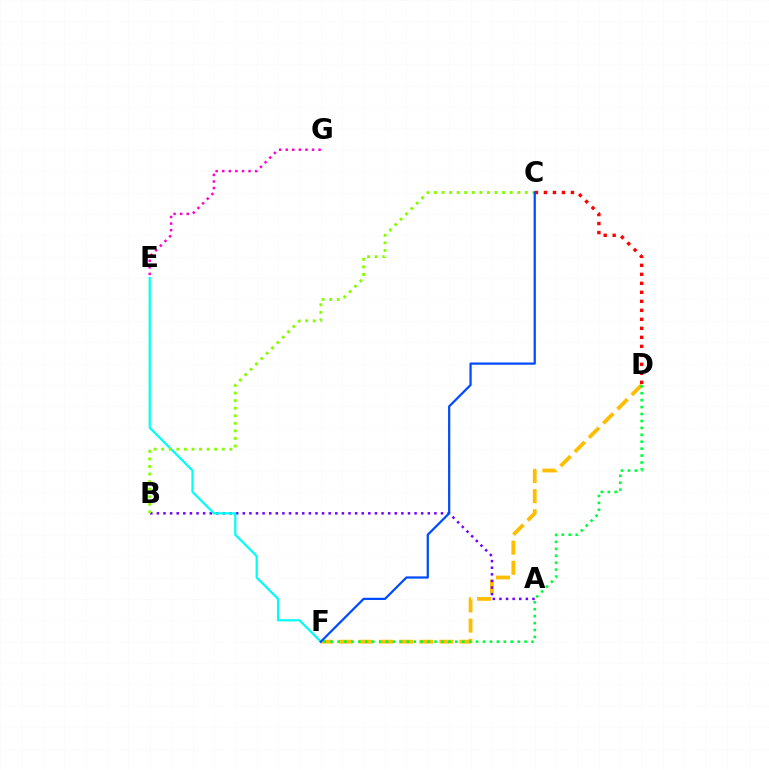{('D', 'F'): [{'color': '#ffbd00', 'line_style': 'dashed', 'thickness': 2.73}, {'color': '#00ff39', 'line_style': 'dotted', 'thickness': 1.88}], ('A', 'B'): [{'color': '#7200ff', 'line_style': 'dotted', 'thickness': 1.8}], ('E', 'G'): [{'color': '#ff00cf', 'line_style': 'dotted', 'thickness': 1.79}], ('E', 'F'): [{'color': '#00fff6', 'line_style': 'solid', 'thickness': 1.61}], ('B', 'C'): [{'color': '#84ff00', 'line_style': 'dotted', 'thickness': 2.06}], ('C', 'D'): [{'color': '#ff0000', 'line_style': 'dotted', 'thickness': 2.45}], ('C', 'F'): [{'color': '#004bff', 'line_style': 'solid', 'thickness': 1.61}]}